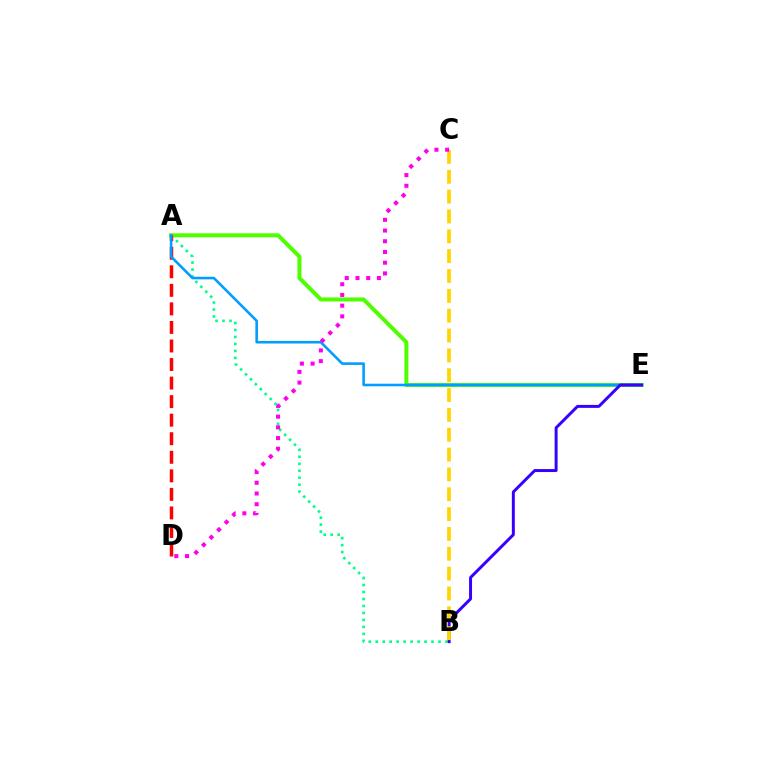{('A', 'B'): [{'color': '#00ff86', 'line_style': 'dotted', 'thickness': 1.89}], ('A', 'E'): [{'color': '#4fff00', 'line_style': 'solid', 'thickness': 2.88}, {'color': '#009eff', 'line_style': 'solid', 'thickness': 1.86}], ('A', 'D'): [{'color': '#ff0000', 'line_style': 'dashed', 'thickness': 2.52}], ('B', 'E'): [{'color': '#3700ff', 'line_style': 'solid', 'thickness': 2.13}], ('B', 'C'): [{'color': '#ffd500', 'line_style': 'dashed', 'thickness': 2.7}], ('C', 'D'): [{'color': '#ff00ed', 'line_style': 'dotted', 'thickness': 2.91}]}